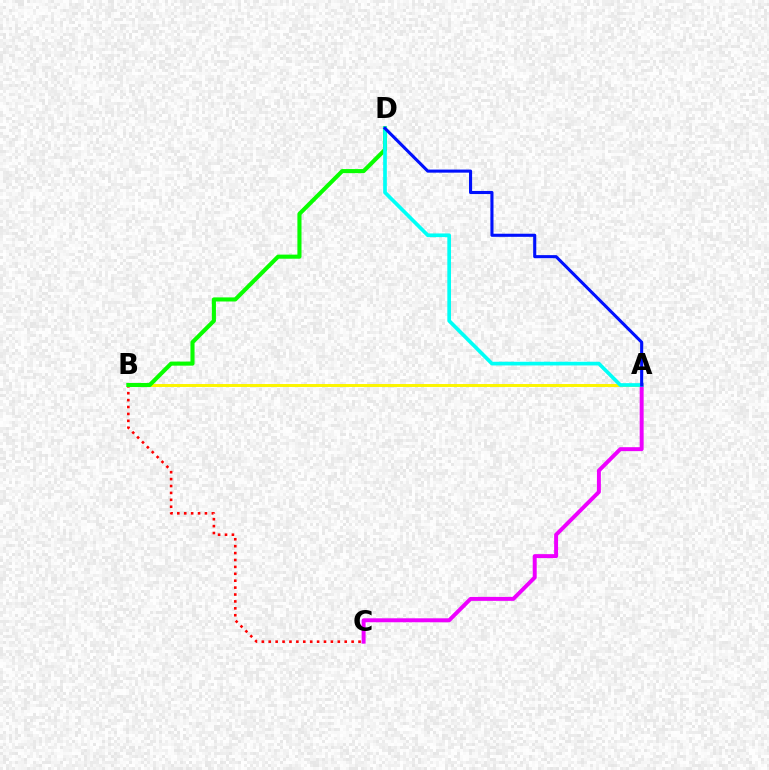{('B', 'C'): [{'color': '#ff0000', 'line_style': 'dotted', 'thickness': 1.88}], ('A', 'B'): [{'color': '#fcf500', 'line_style': 'solid', 'thickness': 2.14}], ('B', 'D'): [{'color': '#08ff00', 'line_style': 'solid', 'thickness': 2.95}], ('A', 'C'): [{'color': '#ee00ff', 'line_style': 'solid', 'thickness': 2.84}], ('A', 'D'): [{'color': '#00fff6', 'line_style': 'solid', 'thickness': 2.65}, {'color': '#0010ff', 'line_style': 'solid', 'thickness': 2.23}]}